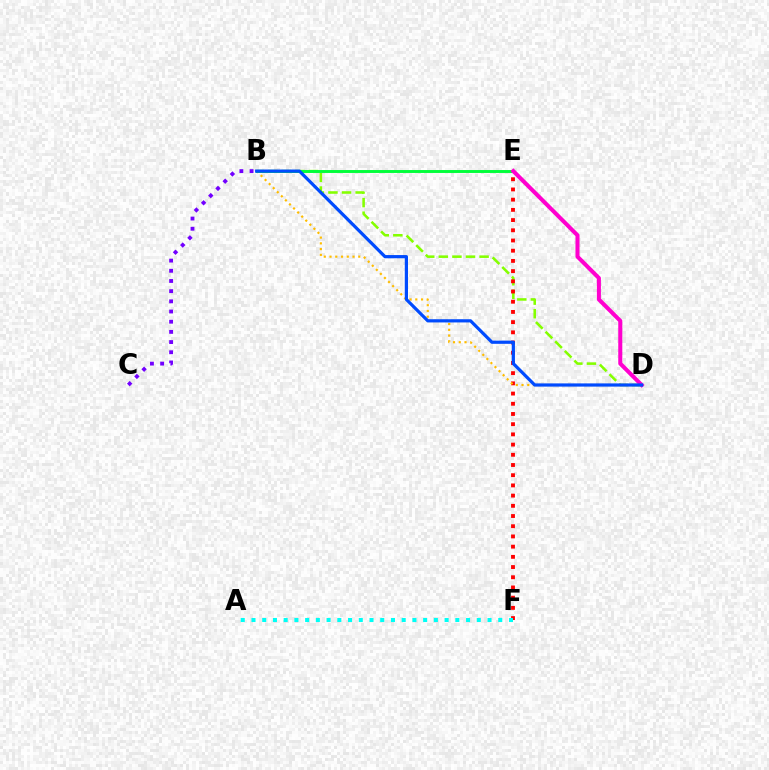{('B', 'D'): [{'color': '#84ff00', 'line_style': 'dashed', 'thickness': 1.85}, {'color': '#ffbd00', 'line_style': 'dotted', 'thickness': 1.56}, {'color': '#004bff', 'line_style': 'solid', 'thickness': 2.31}], ('E', 'F'): [{'color': '#ff0000', 'line_style': 'dotted', 'thickness': 2.77}], ('B', 'E'): [{'color': '#00ff39', 'line_style': 'solid', 'thickness': 2.1}], ('D', 'E'): [{'color': '#ff00cf', 'line_style': 'solid', 'thickness': 2.91}], ('B', 'C'): [{'color': '#7200ff', 'line_style': 'dotted', 'thickness': 2.77}], ('A', 'F'): [{'color': '#00fff6', 'line_style': 'dotted', 'thickness': 2.91}]}